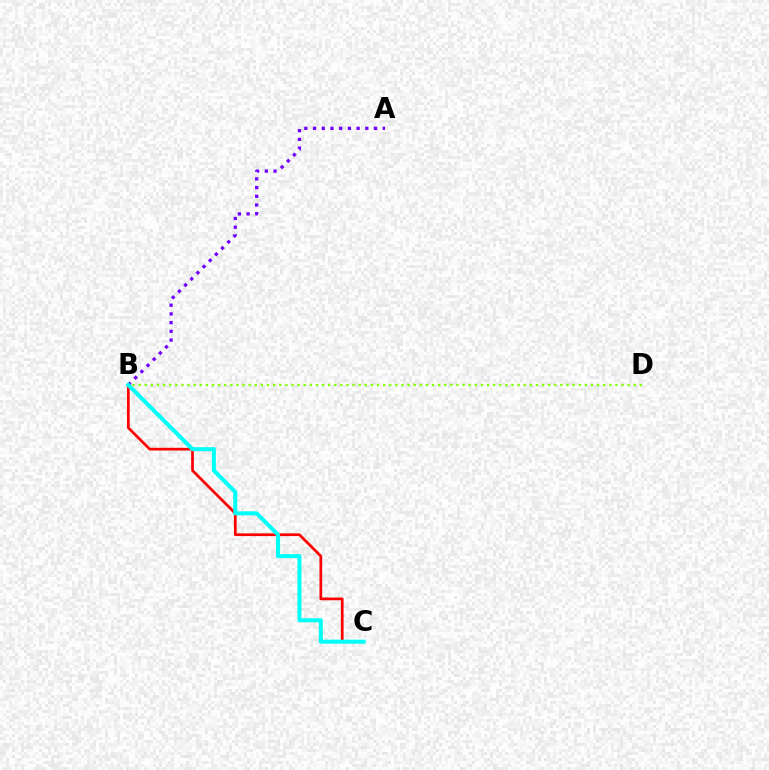{('B', 'D'): [{'color': '#84ff00', 'line_style': 'dotted', 'thickness': 1.66}], ('B', 'C'): [{'color': '#ff0000', 'line_style': 'solid', 'thickness': 1.96}, {'color': '#00fff6', 'line_style': 'solid', 'thickness': 2.89}], ('A', 'B'): [{'color': '#7200ff', 'line_style': 'dotted', 'thickness': 2.37}]}